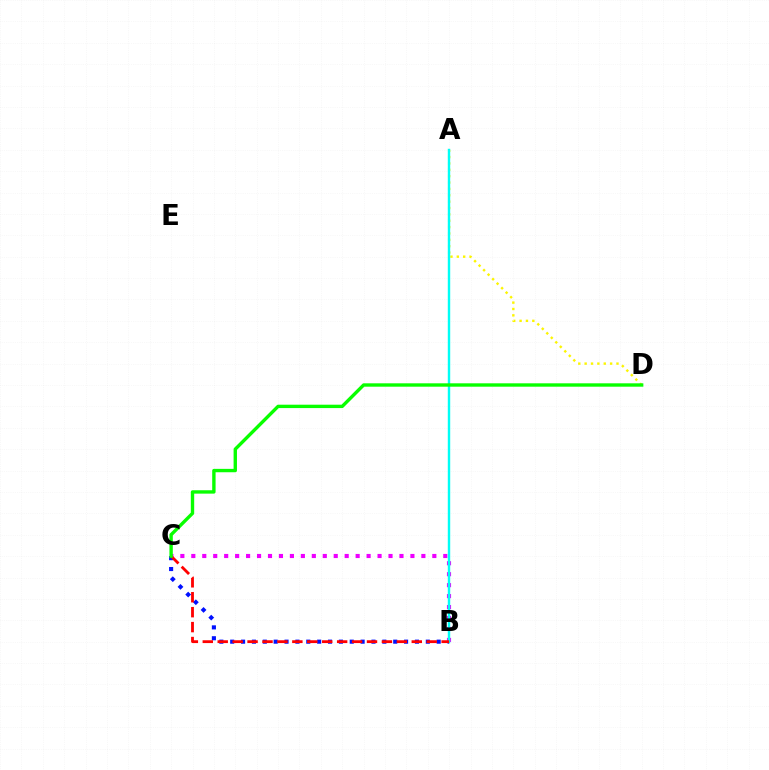{('A', 'D'): [{'color': '#fcf500', 'line_style': 'dotted', 'thickness': 1.73}], ('B', 'C'): [{'color': '#0010ff', 'line_style': 'dotted', 'thickness': 2.95}, {'color': '#ee00ff', 'line_style': 'dotted', 'thickness': 2.98}, {'color': '#ff0000', 'line_style': 'dashed', 'thickness': 2.03}], ('A', 'B'): [{'color': '#00fff6', 'line_style': 'solid', 'thickness': 1.75}], ('C', 'D'): [{'color': '#08ff00', 'line_style': 'solid', 'thickness': 2.43}]}